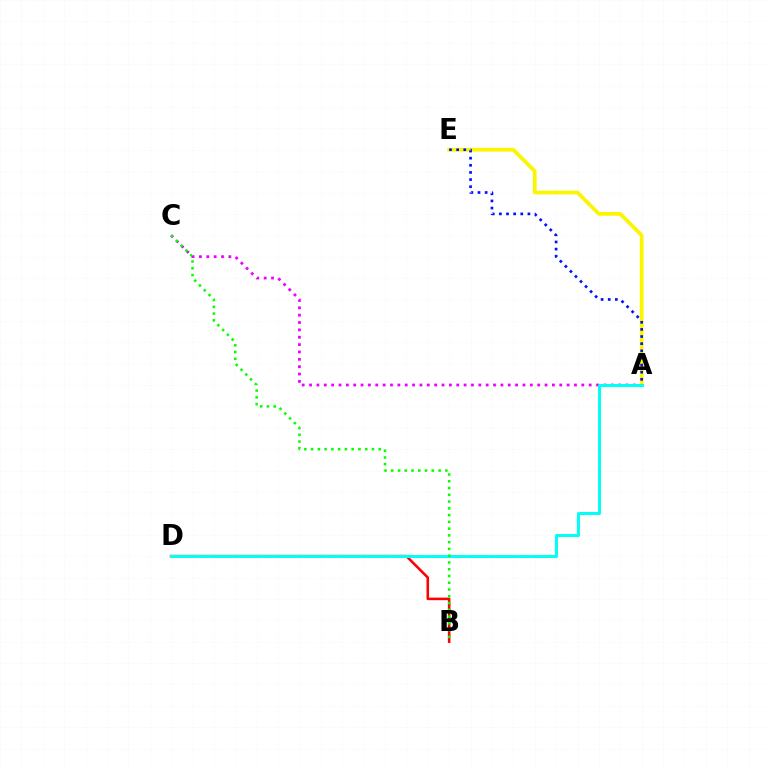{('A', 'C'): [{'color': '#ee00ff', 'line_style': 'dotted', 'thickness': 2.0}], ('A', 'E'): [{'color': '#fcf500', 'line_style': 'solid', 'thickness': 2.71}, {'color': '#0010ff', 'line_style': 'dotted', 'thickness': 1.94}], ('B', 'D'): [{'color': '#ff0000', 'line_style': 'solid', 'thickness': 1.85}], ('A', 'D'): [{'color': '#00fff6', 'line_style': 'solid', 'thickness': 2.17}], ('B', 'C'): [{'color': '#08ff00', 'line_style': 'dotted', 'thickness': 1.84}]}